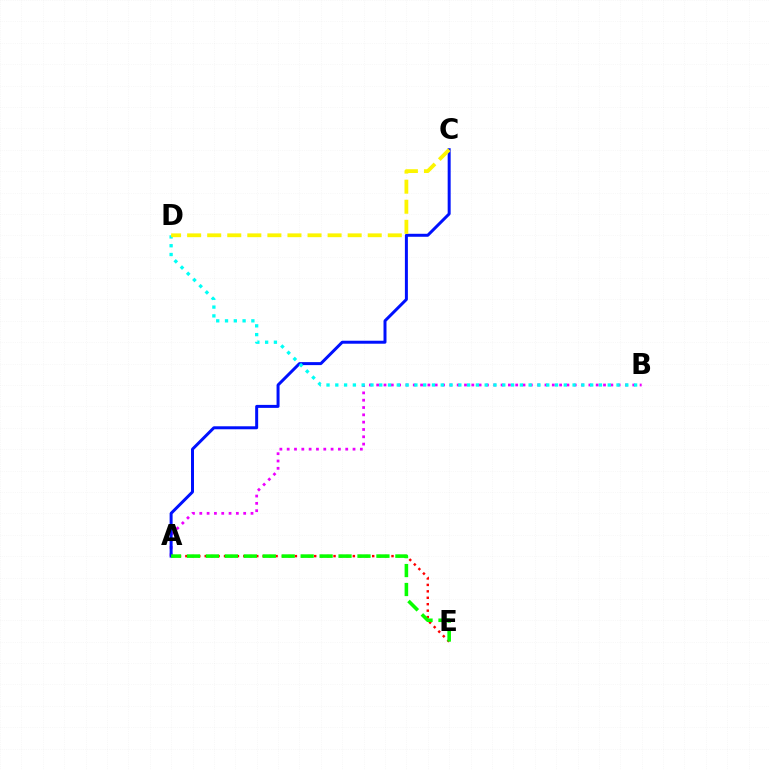{('A', 'B'): [{'color': '#ee00ff', 'line_style': 'dotted', 'thickness': 1.99}], ('A', 'E'): [{'color': '#ff0000', 'line_style': 'dotted', 'thickness': 1.75}, {'color': '#08ff00', 'line_style': 'dashed', 'thickness': 2.57}], ('A', 'C'): [{'color': '#0010ff', 'line_style': 'solid', 'thickness': 2.15}], ('B', 'D'): [{'color': '#00fff6', 'line_style': 'dotted', 'thickness': 2.39}], ('C', 'D'): [{'color': '#fcf500', 'line_style': 'dashed', 'thickness': 2.73}]}